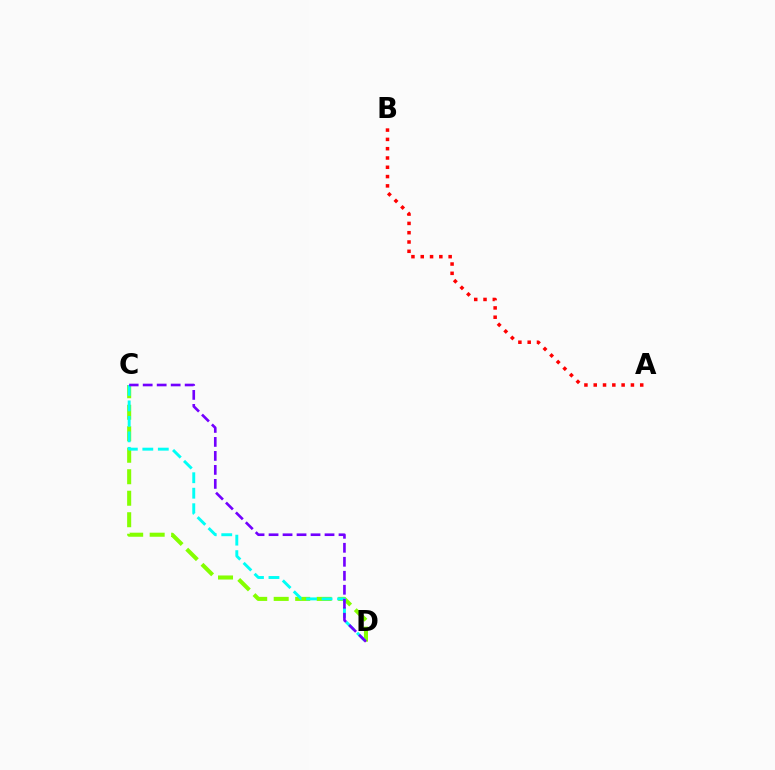{('C', 'D'): [{'color': '#84ff00', 'line_style': 'dashed', 'thickness': 2.92}, {'color': '#00fff6', 'line_style': 'dashed', 'thickness': 2.1}, {'color': '#7200ff', 'line_style': 'dashed', 'thickness': 1.9}], ('A', 'B'): [{'color': '#ff0000', 'line_style': 'dotted', 'thickness': 2.53}]}